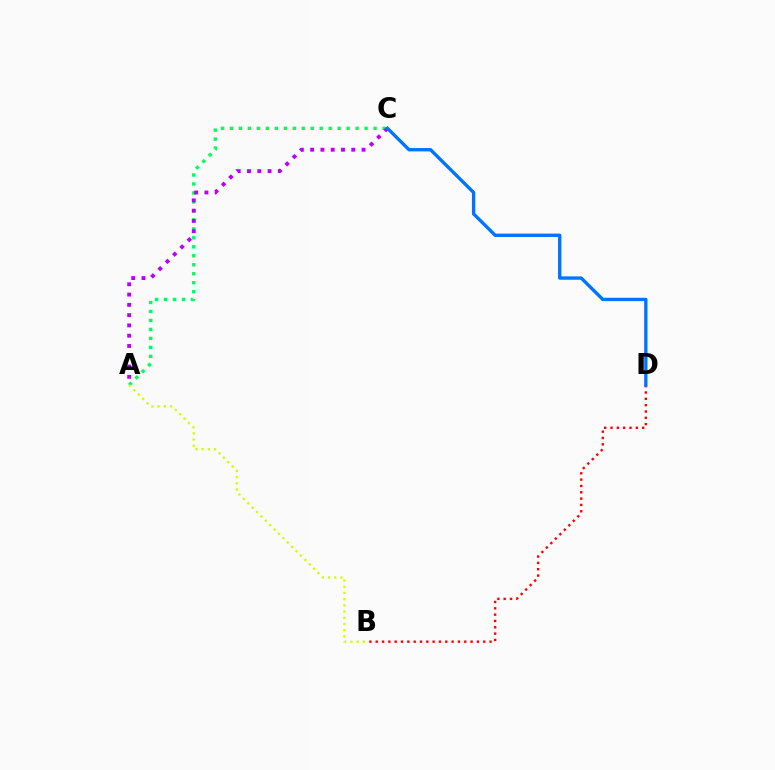{('A', 'C'): [{'color': '#00ff5c', 'line_style': 'dotted', 'thickness': 2.44}, {'color': '#b900ff', 'line_style': 'dotted', 'thickness': 2.79}], ('B', 'D'): [{'color': '#ff0000', 'line_style': 'dotted', 'thickness': 1.72}], ('C', 'D'): [{'color': '#0074ff', 'line_style': 'solid', 'thickness': 2.41}], ('A', 'B'): [{'color': '#d1ff00', 'line_style': 'dotted', 'thickness': 1.68}]}